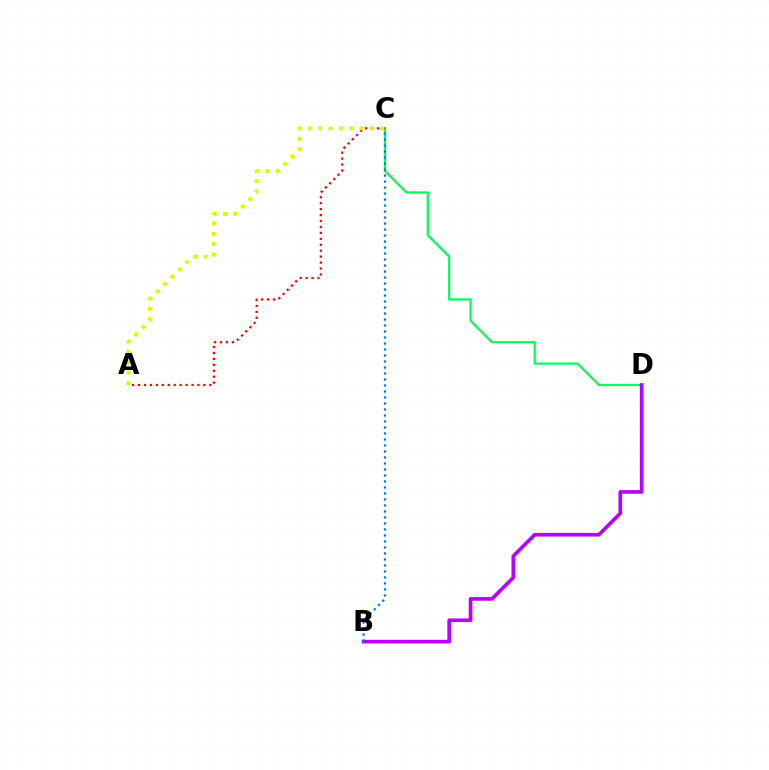{('C', 'D'): [{'color': '#00ff5c', 'line_style': 'solid', 'thickness': 1.64}], ('B', 'D'): [{'color': '#b900ff', 'line_style': 'solid', 'thickness': 2.64}], ('B', 'C'): [{'color': '#0074ff', 'line_style': 'dotted', 'thickness': 1.63}], ('A', 'C'): [{'color': '#ff0000', 'line_style': 'dotted', 'thickness': 1.61}, {'color': '#d1ff00', 'line_style': 'dotted', 'thickness': 2.82}]}